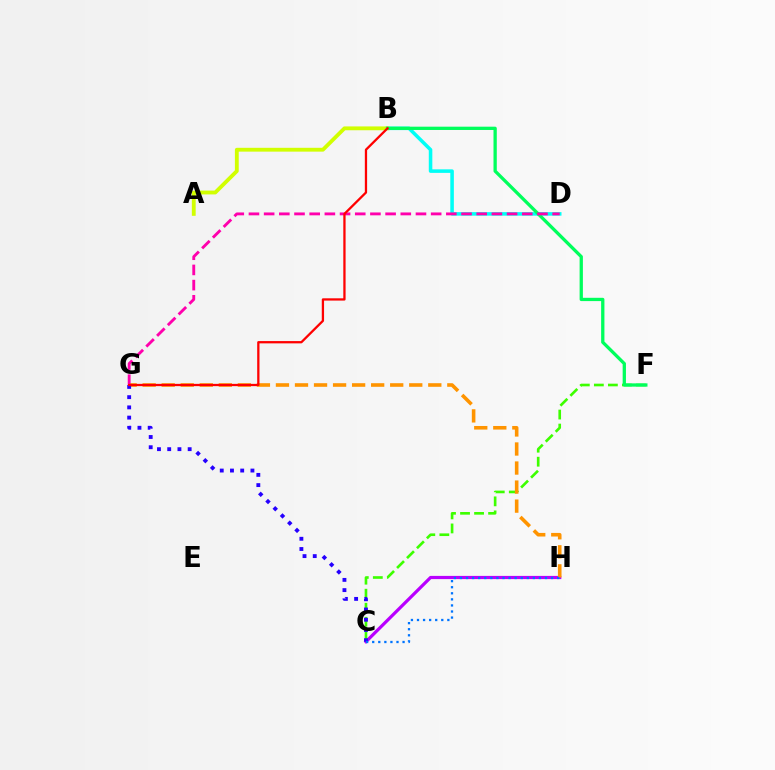{('C', 'H'): [{'color': '#b900ff', 'line_style': 'solid', 'thickness': 2.31}, {'color': '#0074ff', 'line_style': 'dotted', 'thickness': 1.65}], ('B', 'D'): [{'color': '#00fff6', 'line_style': 'solid', 'thickness': 2.55}], ('C', 'F'): [{'color': '#3dff00', 'line_style': 'dashed', 'thickness': 1.91}], ('G', 'H'): [{'color': '#ff9400', 'line_style': 'dashed', 'thickness': 2.59}], ('C', 'G'): [{'color': '#2500ff', 'line_style': 'dotted', 'thickness': 2.78}], ('A', 'B'): [{'color': '#d1ff00', 'line_style': 'solid', 'thickness': 2.76}], ('B', 'F'): [{'color': '#00ff5c', 'line_style': 'solid', 'thickness': 2.37}], ('D', 'G'): [{'color': '#ff00ac', 'line_style': 'dashed', 'thickness': 2.06}], ('B', 'G'): [{'color': '#ff0000', 'line_style': 'solid', 'thickness': 1.64}]}